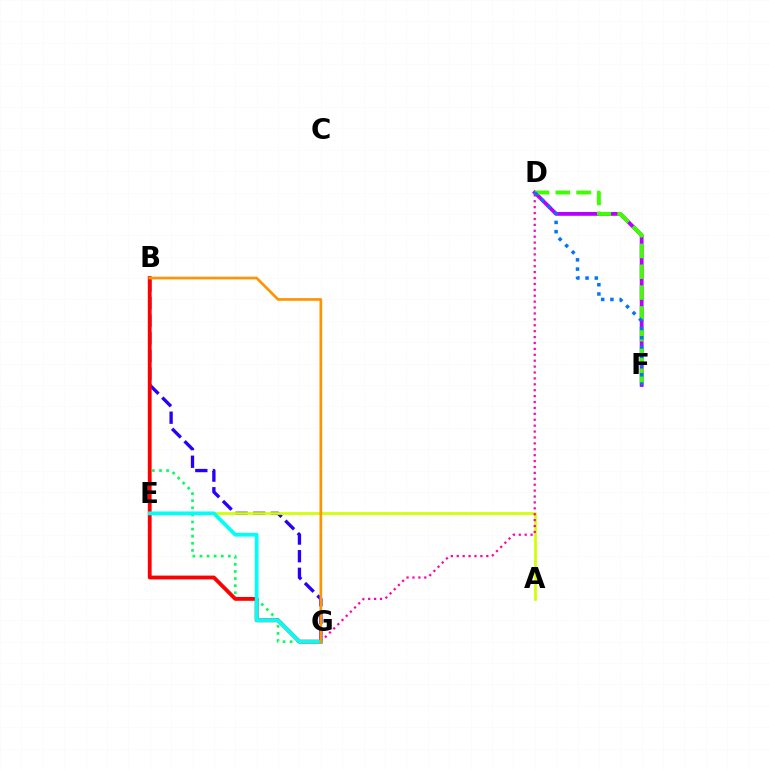{('D', 'F'): [{'color': '#b900ff', 'line_style': 'solid', 'thickness': 2.74}, {'color': '#3dff00', 'line_style': 'dashed', 'thickness': 2.83}, {'color': '#0074ff', 'line_style': 'dotted', 'thickness': 2.51}], ('B', 'G'): [{'color': '#00ff5c', 'line_style': 'dotted', 'thickness': 1.93}, {'color': '#2500ff', 'line_style': 'dashed', 'thickness': 2.4}, {'color': '#ff0000', 'line_style': 'solid', 'thickness': 2.75}, {'color': '#ff9400', 'line_style': 'solid', 'thickness': 1.93}], ('A', 'E'): [{'color': '#d1ff00', 'line_style': 'solid', 'thickness': 1.96}], ('D', 'G'): [{'color': '#ff00ac', 'line_style': 'dotted', 'thickness': 1.6}], ('E', 'G'): [{'color': '#00fff6', 'line_style': 'solid', 'thickness': 2.72}]}